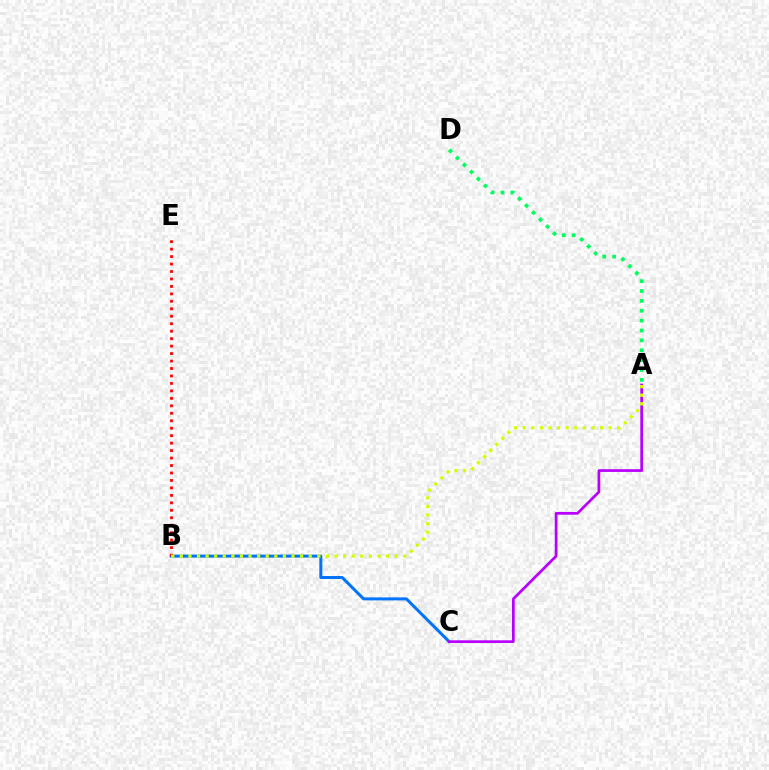{('B', 'C'): [{'color': '#0074ff', 'line_style': 'solid', 'thickness': 2.16}], ('B', 'E'): [{'color': '#ff0000', 'line_style': 'dotted', 'thickness': 2.03}], ('A', 'C'): [{'color': '#b900ff', 'line_style': 'solid', 'thickness': 1.97}], ('A', 'B'): [{'color': '#d1ff00', 'line_style': 'dotted', 'thickness': 2.33}], ('A', 'D'): [{'color': '#00ff5c', 'line_style': 'dotted', 'thickness': 2.68}]}